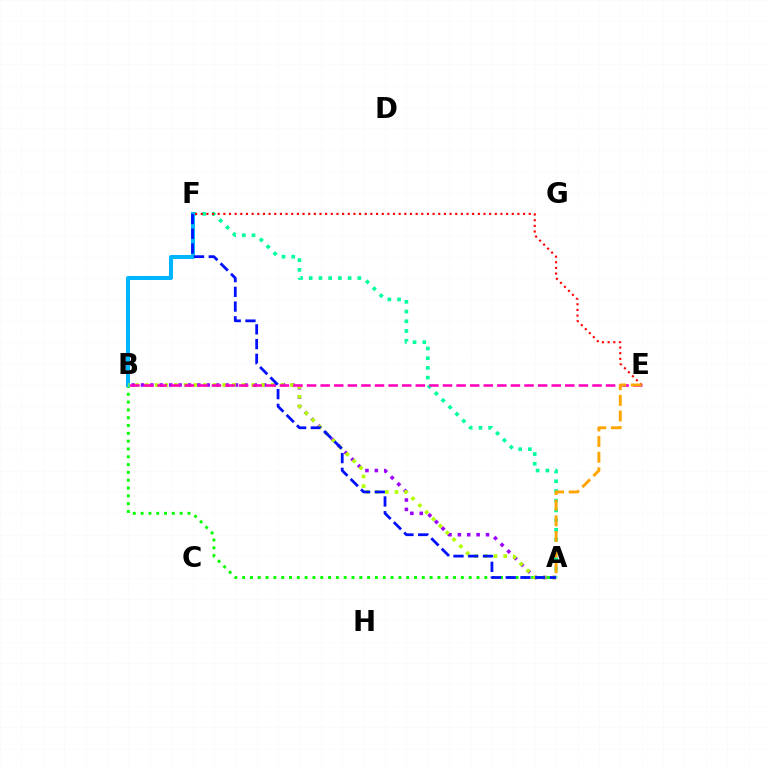{('A', 'F'): [{'color': '#00ff9d', 'line_style': 'dotted', 'thickness': 2.64}, {'color': '#0010ff', 'line_style': 'dashed', 'thickness': 2.0}], ('A', 'B'): [{'color': '#08ff00', 'line_style': 'dotted', 'thickness': 2.12}, {'color': '#9b00ff', 'line_style': 'dotted', 'thickness': 2.55}, {'color': '#b3ff00', 'line_style': 'dotted', 'thickness': 2.63}], ('B', 'F'): [{'color': '#00b5ff', 'line_style': 'solid', 'thickness': 2.89}], ('E', 'F'): [{'color': '#ff0000', 'line_style': 'dotted', 'thickness': 1.54}], ('B', 'E'): [{'color': '#ff00bd', 'line_style': 'dashed', 'thickness': 1.85}], ('A', 'E'): [{'color': '#ffa500', 'line_style': 'dashed', 'thickness': 2.13}]}